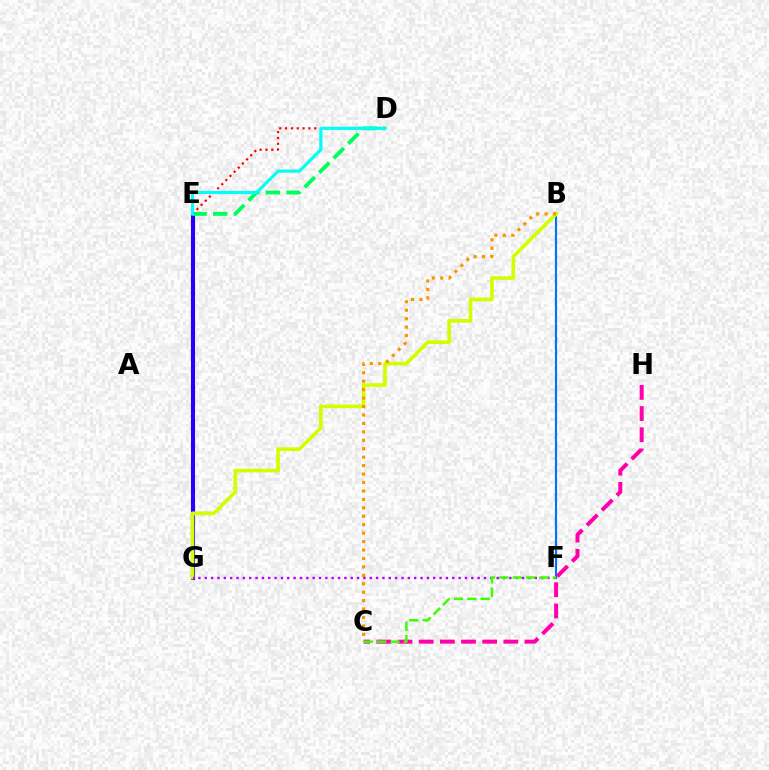{('B', 'F'): [{'color': '#0074ff', 'line_style': 'solid', 'thickness': 1.56}], ('E', 'G'): [{'color': '#2500ff', 'line_style': 'solid', 'thickness': 2.95}], ('D', 'E'): [{'color': '#00ff5c', 'line_style': 'dashed', 'thickness': 2.79}, {'color': '#ff0000', 'line_style': 'dotted', 'thickness': 1.59}, {'color': '#00fff6', 'line_style': 'solid', 'thickness': 2.27}], ('C', 'H'): [{'color': '#ff00ac', 'line_style': 'dashed', 'thickness': 2.88}], ('B', 'G'): [{'color': '#d1ff00', 'line_style': 'solid', 'thickness': 2.63}], ('B', 'C'): [{'color': '#ff9400', 'line_style': 'dotted', 'thickness': 2.29}], ('F', 'G'): [{'color': '#b900ff', 'line_style': 'dotted', 'thickness': 1.72}], ('C', 'F'): [{'color': '#3dff00', 'line_style': 'dashed', 'thickness': 1.82}]}